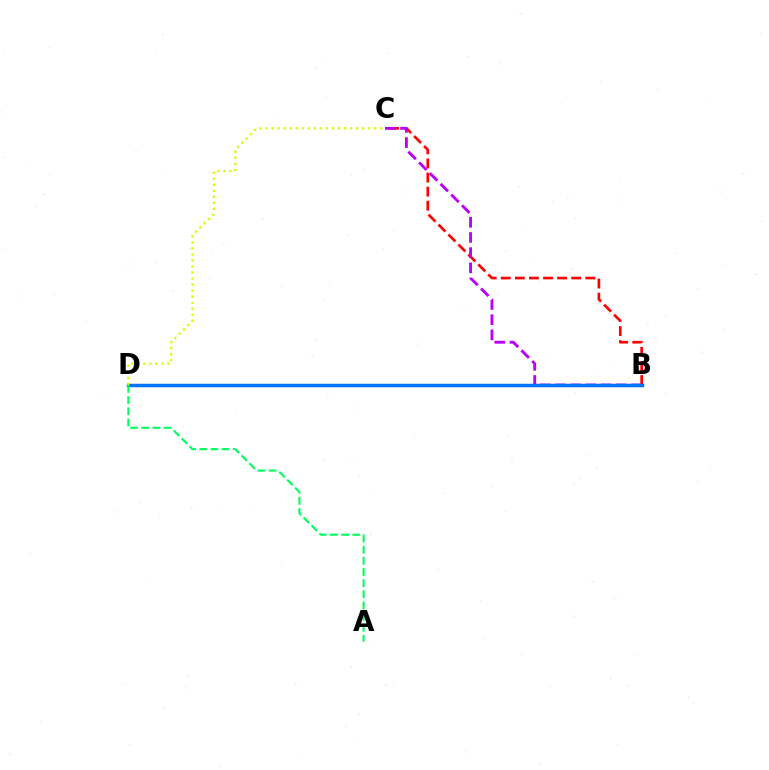{('B', 'C'): [{'color': '#ff0000', 'line_style': 'dashed', 'thickness': 1.91}, {'color': '#b900ff', 'line_style': 'dashed', 'thickness': 2.06}], ('B', 'D'): [{'color': '#0074ff', 'line_style': 'solid', 'thickness': 2.49}], ('C', 'D'): [{'color': '#d1ff00', 'line_style': 'dotted', 'thickness': 1.64}], ('A', 'D'): [{'color': '#00ff5c', 'line_style': 'dashed', 'thickness': 1.52}]}